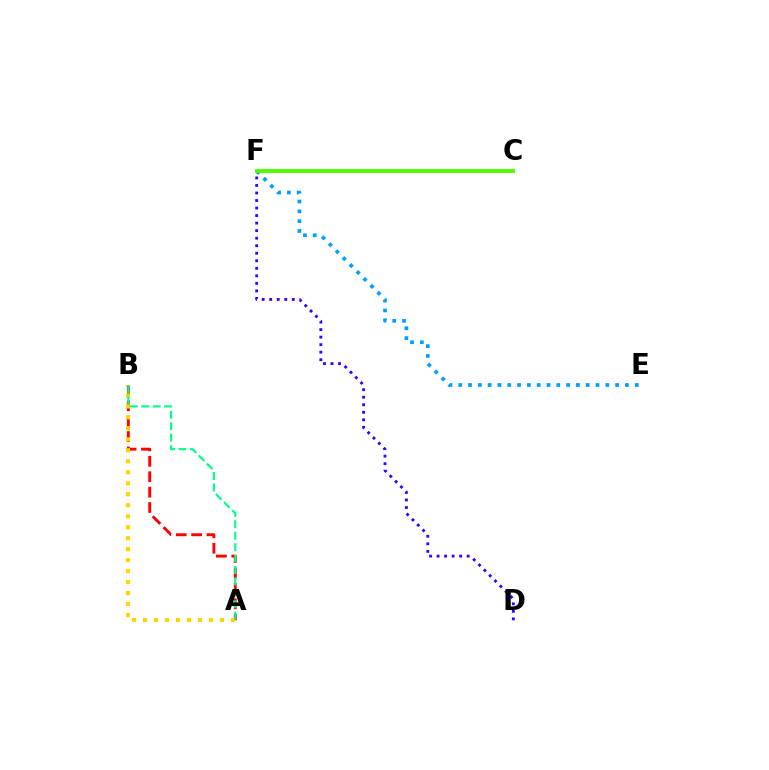{('A', 'B'): [{'color': '#ff0000', 'line_style': 'dashed', 'thickness': 2.09}, {'color': '#ffd500', 'line_style': 'dotted', 'thickness': 2.98}, {'color': '#00ff86', 'line_style': 'dashed', 'thickness': 1.55}], ('E', 'F'): [{'color': '#009eff', 'line_style': 'dotted', 'thickness': 2.66}], ('D', 'F'): [{'color': '#3700ff', 'line_style': 'dotted', 'thickness': 2.05}], ('C', 'F'): [{'color': '#ff00ed', 'line_style': 'dotted', 'thickness': 1.52}, {'color': '#4fff00', 'line_style': 'solid', 'thickness': 2.83}]}